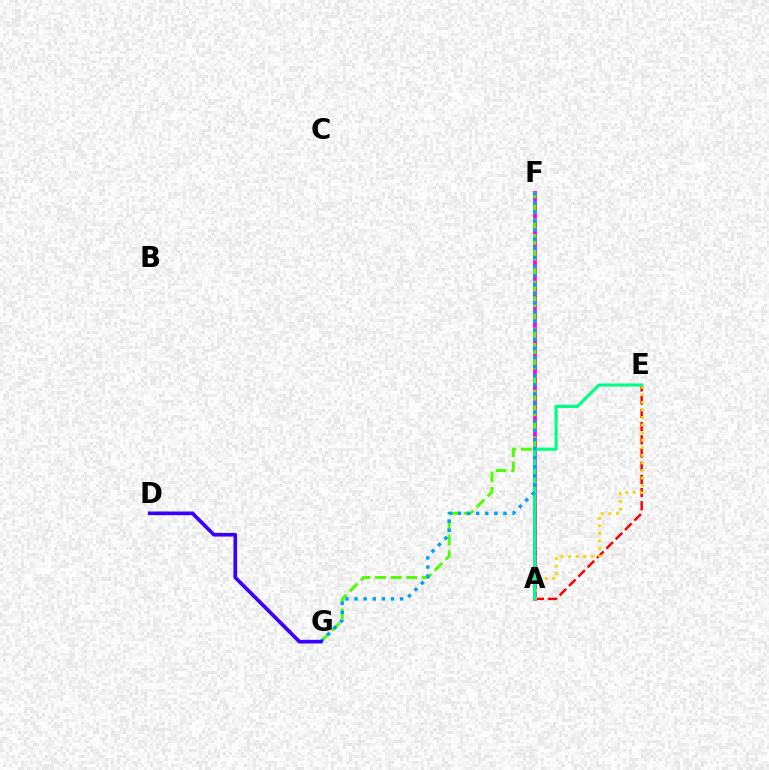{('A', 'E'): [{'color': '#ff0000', 'line_style': 'dashed', 'thickness': 1.79}, {'color': '#ffd500', 'line_style': 'dotted', 'thickness': 2.06}, {'color': '#00ff86', 'line_style': 'solid', 'thickness': 2.26}], ('A', 'F'): [{'color': '#ff00ed', 'line_style': 'solid', 'thickness': 2.66}], ('F', 'G'): [{'color': '#4fff00', 'line_style': 'dashed', 'thickness': 2.12}, {'color': '#009eff', 'line_style': 'dotted', 'thickness': 2.47}], ('D', 'G'): [{'color': '#3700ff', 'line_style': 'solid', 'thickness': 2.64}]}